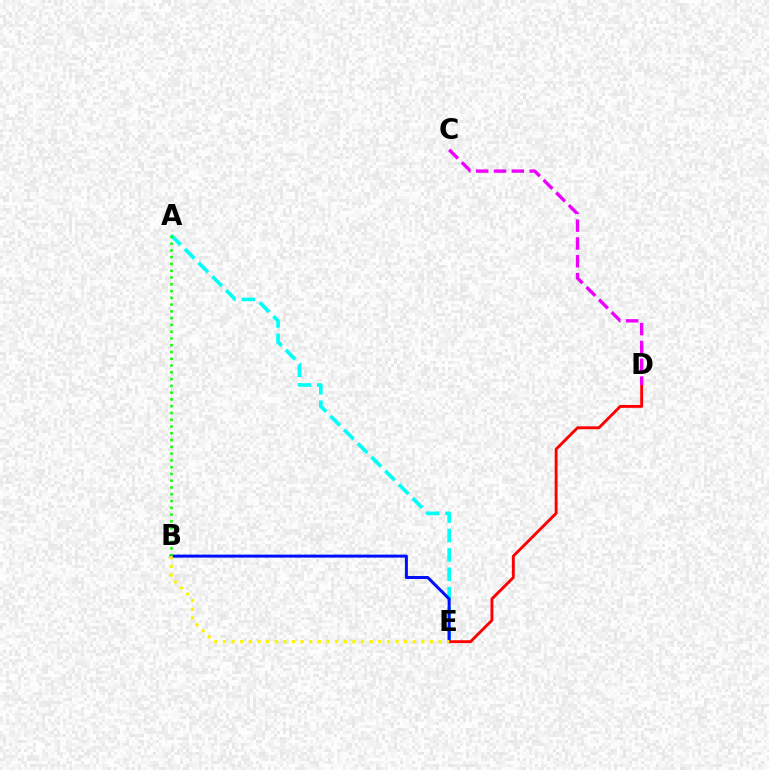{('A', 'E'): [{'color': '#00fff6', 'line_style': 'dashed', 'thickness': 2.64}], ('B', 'E'): [{'color': '#0010ff', 'line_style': 'solid', 'thickness': 2.16}, {'color': '#fcf500', 'line_style': 'dotted', 'thickness': 2.34}], ('A', 'B'): [{'color': '#08ff00', 'line_style': 'dotted', 'thickness': 1.84}], ('D', 'E'): [{'color': '#ff0000', 'line_style': 'solid', 'thickness': 2.08}], ('C', 'D'): [{'color': '#ee00ff', 'line_style': 'dashed', 'thickness': 2.42}]}